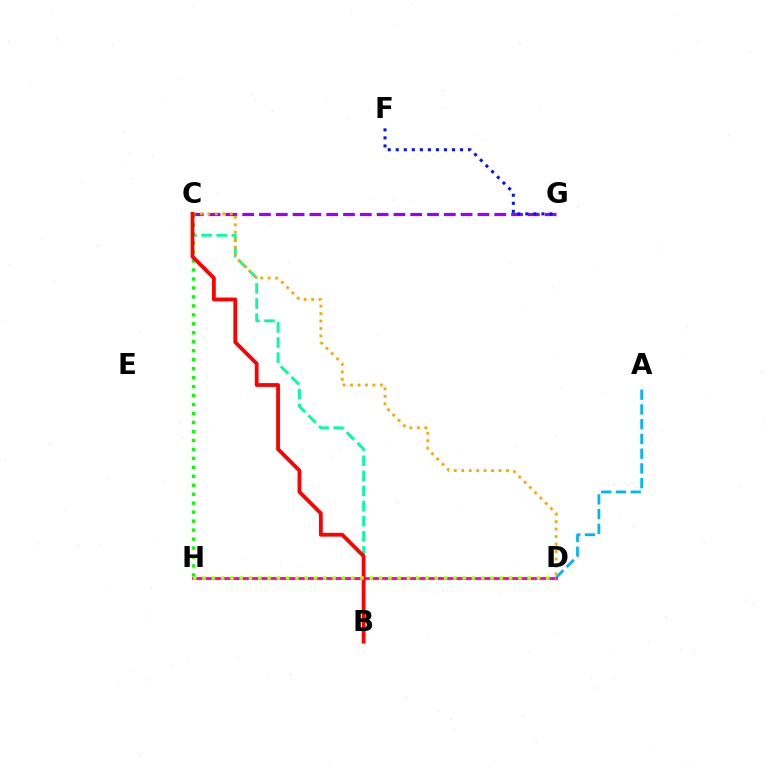{('C', 'G'): [{'color': '#9b00ff', 'line_style': 'dashed', 'thickness': 2.28}], ('A', 'D'): [{'color': '#00b5ff', 'line_style': 'dashed', 'thickness': 2.0}], ('B', 'C'): [{'color': '#00ff9d', 'line_style': 'dashed', 'thickness': 2.05}, {'color': '#ff0000', 'line_style': 'solid', 'thickness': 2.73}], ('C', 'D'): [{'color': '#ffa500', 'line_style': 'dotted', 'thickness': 2.03}], ('C', 'H'): [{'color': '#08ff00', 'line_style': 'dotted', 'thickness': 2.44}], ('D', 'H'): [{'color': '#ff00bd', 'line_style': 'solid', 'thickness': 2.06}, {'color': '#b3ff00', 'line_style': 'dotted', 'thickness': 2.52}], ('F', 'G'): [{'color': '#0010ff', 'line_style': 'dotted', 'thickness': 2.18}]}